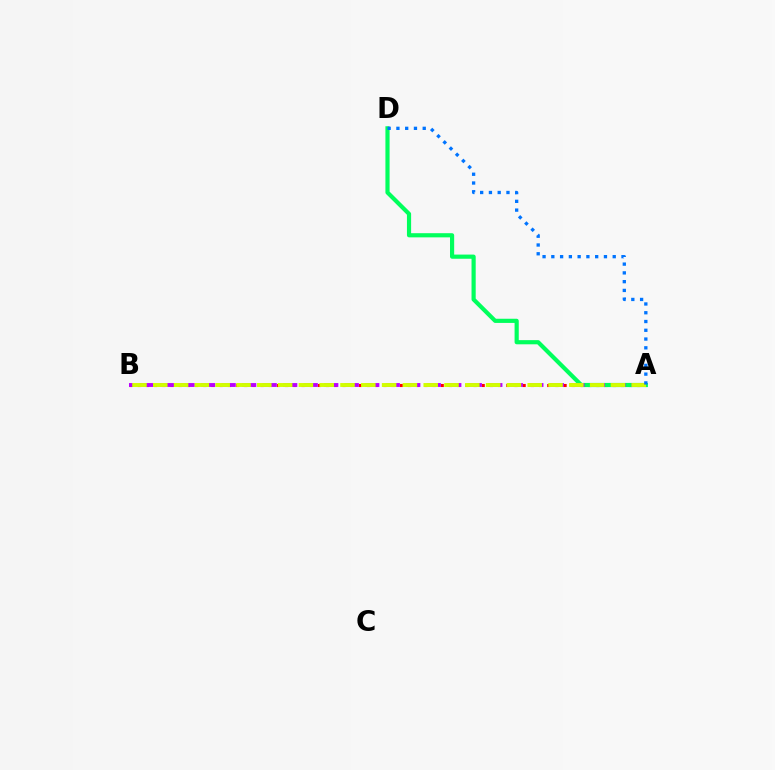{('A', 'B'): [{'color': '#ff0000', 'line_style': 'dotted', 'thickness': 2.23}, {'color': '#b900ff', 'line_style': 'dashed', 'thickness': 2.79}, {'color': '#d1ff00', 'line_style': 'dashed', 'thickness': 2.83}], ('A', 'D'): [{'color': '#00ff5c', 'line_style': 'solid', 'thickness': 3.0}, {'color': '#0074ff', 'line_style': 'dotted', 'thickness': 2.38}]}